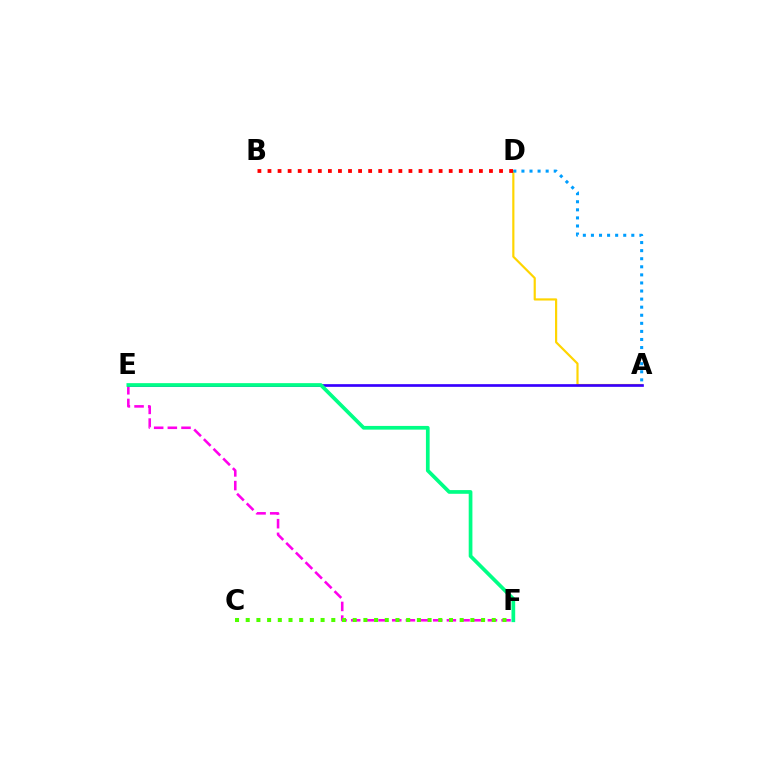{('E', 'F'): [{'color': '#ff00ed', 'line_style': 'dashed', 'thickness': 1.86}, {'color': '#00ff86', 'line_style': 'solid', 'thickness': 2.67}], ('A', 'D'): [{'color': '#ffd500', 'line_style': 'solid', 'thickness': 1.57}, {'color': '#009eff', 'line_style': 'dotted', 'thickness': 2.19}], ('A', 'E'): [{'color': '#3700ff', 'line_style': 'solid', 'thickness': 1.94}], ('C', 'F'): [{'color': '#4fff00', 'line_style': 'dotted', 'thickness': 2.91}], ('B', 'D'): [{'color': '#ff0000', 'line_style': 'dotted', 'thickness': 2.74}]}